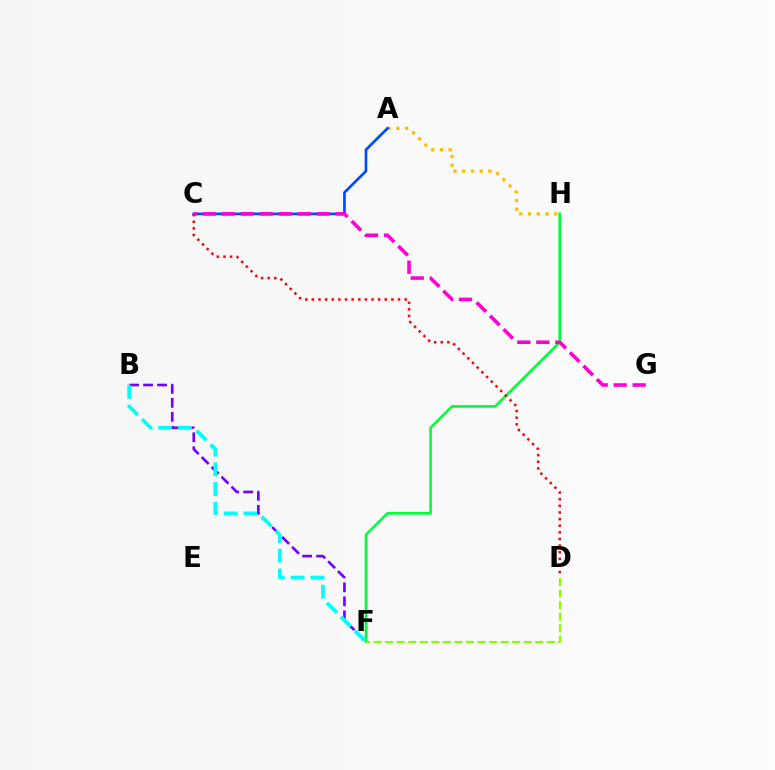{('F', 'H'): [{'color': '#00ff39', 'line_style': 'solid', 'thickness': 1.88}], ('C', 'D'): [{'color': '#ff0000', 'line_style': 'dotted', 'thickness': 1.8}], ('A', 'H'): [{'color': '#ffbd00', 'line_style': 'dotted', 'thickness': 2.37}], ('B', 'F'): [{'color': '#7200ff', 'line_style': 'dashed', 'thickness': 1.9}, {'color': '#00fff6', 'line_style': 'dashed', 'thickness': 2.69}], ('D', 'F'): [{'color': '#84ff00', 'line_style': 'dashed', 'thickness': 1.57}], ('A', 'C'): [{'color': '#004bff', 'line_style': 'solid', 'thickness': 1.94}], ('C', 'G'): [{'color': '#ff00cf', 'line_style': 'dashed', 'thickness': 2.58}]}